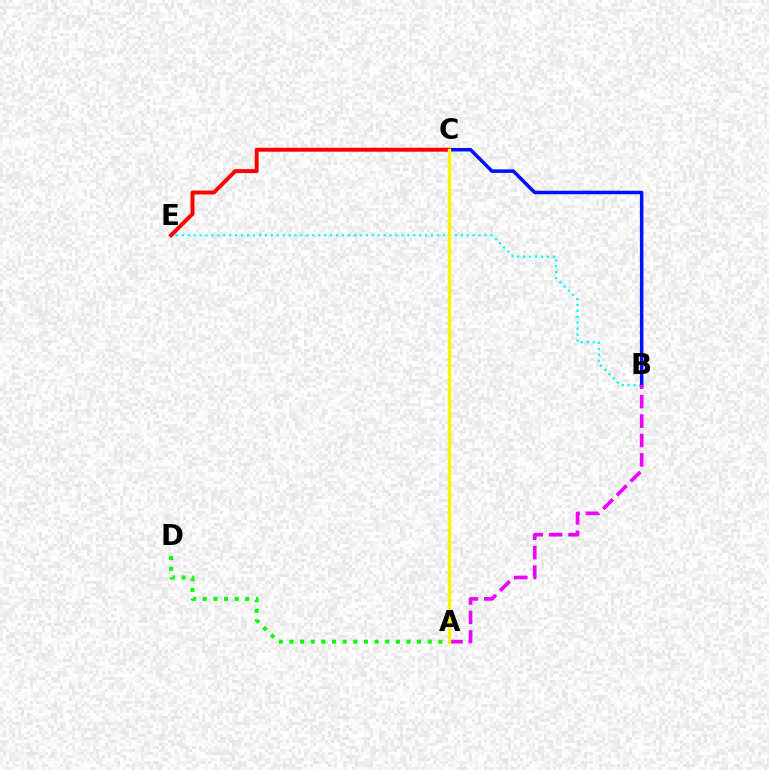{('B', 'E'): [{'color': '#00fff6', 'line_style': 'dotted', 'thickness': 1.61}], ('B', 'C'): [{'color': '#0010ff', 'line_style': 'solid', 'thickness': 2.52}], ('C', 'E'): [{'color': '#ff0000', 'line_style': 'solid', 'thickness': 2.83}], ('A', 'B'): [{'color': '#ee00ff', 'line_style': 'dashed', 'thickness': 2.64}], ('A', 'C'): [{'color': '#fcf500', 'line_style': 'solid', 'thickness': 2.42}], ('A', 'D'): [{'color': '#08ff00', 'line_style': 'dotted', 'thickness': 2.89}]}